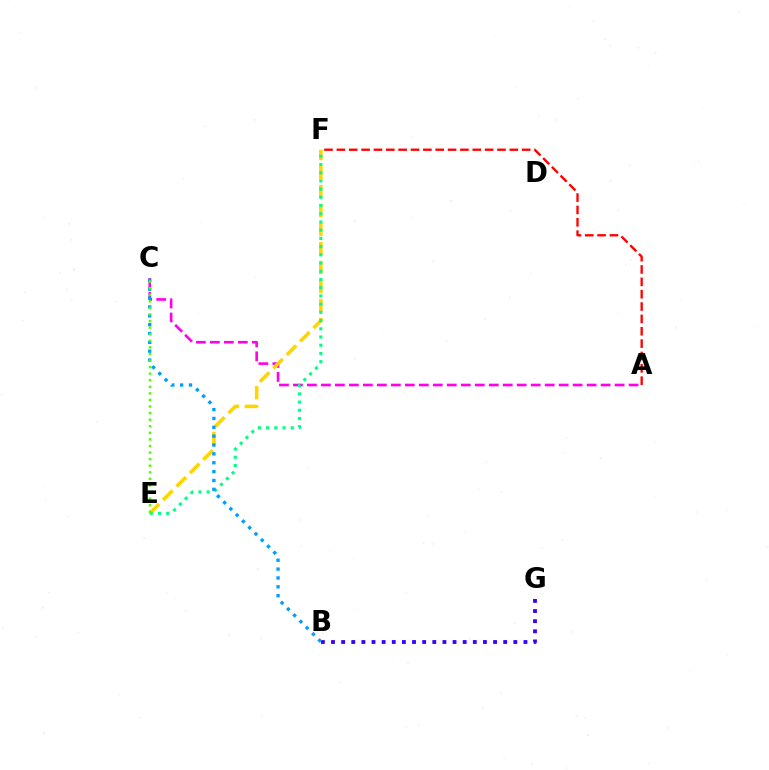{('A', 'C'): [{'color': '#ff00ed', 'line_style': 'dashed', 'thickness': 1.9}], ('E', 'F'): [{'color': '#ffd500', 'line_style': 'dashed', 'thickness': 2.58}, {'color': '#00ff86', 'line_style': 'dotted', 'thickness': 2.23}], ('B', 'G'): [{'color': '#3700ff', 'line_style': 'dotted', 'thickness': 2.75}], ('A', 'F'): [{'color': '#ff0000', 'line_style': 'dashed', 'thickness': 1.68}], ('B', 'C'): [{'color': '#009eff', 'line_style': 'dotted', 'thickness': 2.41}], ('C', 'E'): [{'color': '#4fff00', 'line_style': 'dotted', 'thickness': 1.79}]}